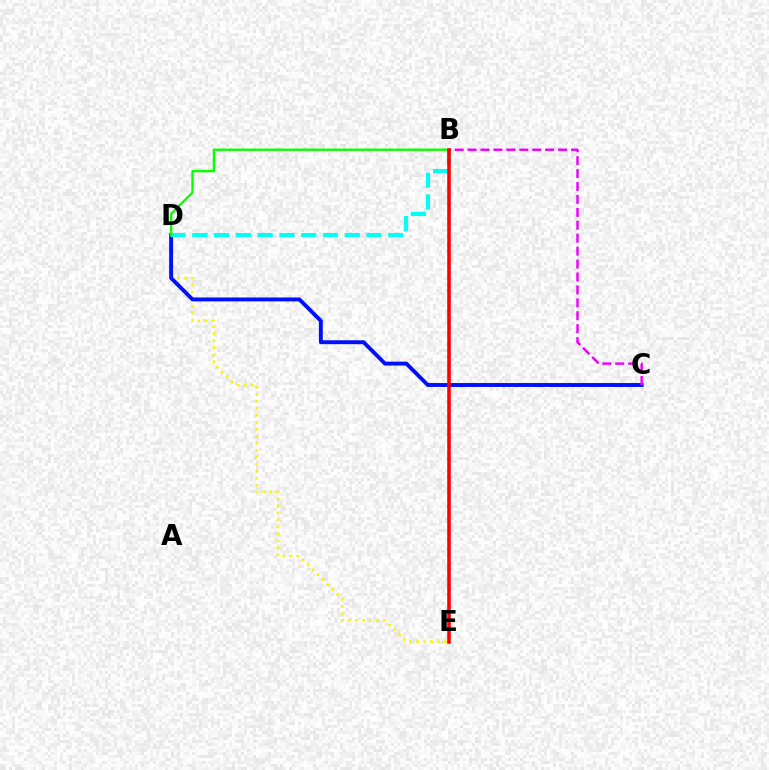{('D', 'E'): [{'color': '#fcf500', 'line_style': 'dotted', 'thickness': 1.9}], ('C', 'D'): [{'color': '#0010ff', 'line_style': 'solid', 'thickness': 2.82}], ('B', 'D'): [{'color': '#00fff6', 'line_style': 'dashed', 'thickness': 2.96}, {'color': '#08ff00', 'line_style': 'solid', 'thickness': 1.69}], ('B', 'C'): [{'color': '#ee00ff', 'line_style': 'dashed', 'thickness': 1.76}], ('B', 'E'): [{'color': '#ff0000', 'line_style': 'solid', 'thickness': 2.57}]}